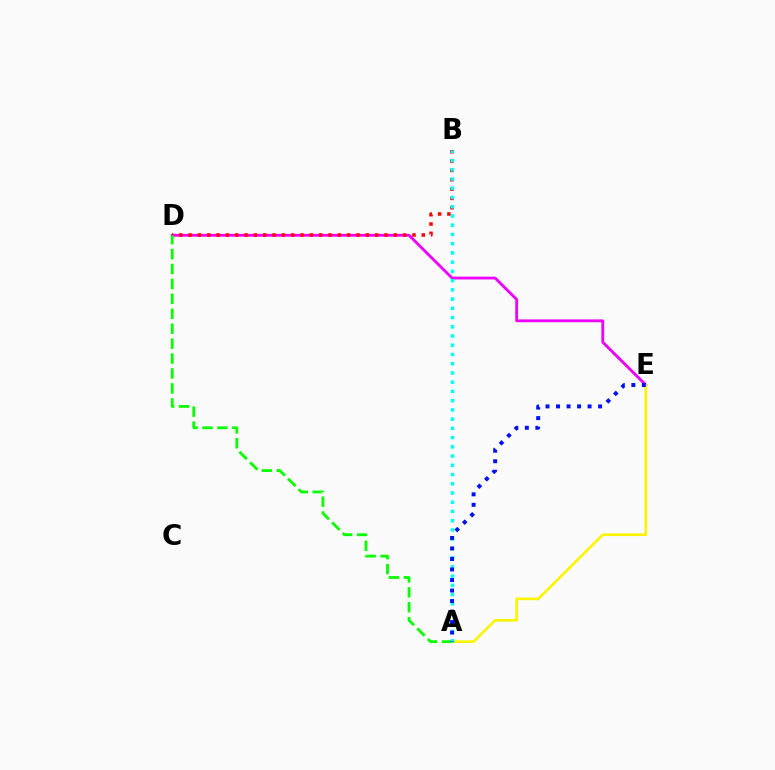{('D', 'E'): [{'color': '#ee00ff', 'line_style': 'solid', 'thickness': 2.04}], ('A', 'E'): [{'color': '#fcf500', 'line_style': 'solid', 'thickness': 1.9}, {'color': '#0010ff', 'line_style': 'dotted', 'thickness': 2.86}], ('B', 'D'): [{'color': '#ff0000', 'line_style': 'dotted', 'thickness': 2.53}], ('A', 'D'): [{'color': '#08ff00', 'line_style': 'dashed', 'thickness': 2.03}], ('A', 'B'): [{'color': '#00fff6', 'line_style': 'dotted', 'thickness': 2.51}]}